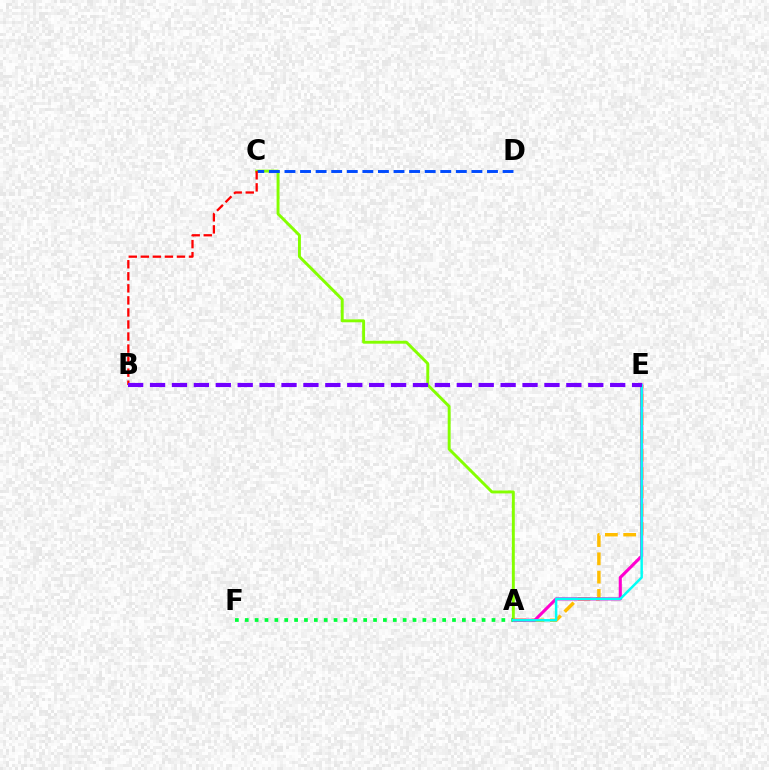{('A', 'C'): [{'color': '#84ff00', 'line_style': 'solid', 'thickness': 2.1}], ('A', 'E'): [{'color': '#ffbd00', 'line_style': 'dashed', 'thickness': 2.49}, {'color': '#ff00cf', 'line_style': 'solid', 'thickness': 2.23}, {'color': '#00fff6', 'line_style': 'solid', 'thickness': 1.77}], ('C', 'D'): [{'color': '#004bff', 'line_style': 'dashed', 'thickness': 2.12}], ('A', 'F'): [{'color': '#00ff39', 'line_style': 'dotted', 'thickness': 2.68}], ('B', 'C'): [{'color': '#ff0000', 'line_style': 'dashed', 'thickness': 1.64}], ('B', 'E'): [{'color': '#7200ff', 'line_style': 'dashed', 'thickness': 2.98}]}